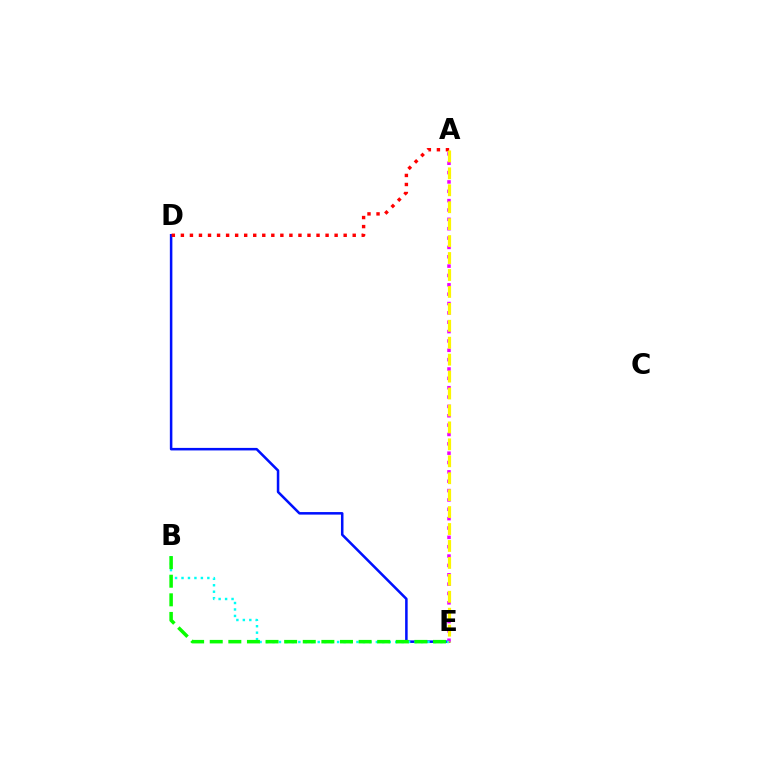{('D', 'E'): [{'color': '#0010ff', 'line_style': 'solid', 'thickness': 1.82}], ('A', 'E'): [{'color': '#ee00ff', 'line_style': 'dotted', 'thickness': 2.54}, {'color': '#fcf500', 'line_style': 'dashed', 'thickness': 2.3}], ('B', 'E'): [{'color': '#00fff6', 'line_style': 'dotted', 'thickness': 1.75}, {'color': '#08ff00', 'line_style': 'dashed', 'thickness': 2.53}], ('A', 'D'): [{'color': '#ff0000', 'line_style': 'dotted', 'thickness': 2.46}]}